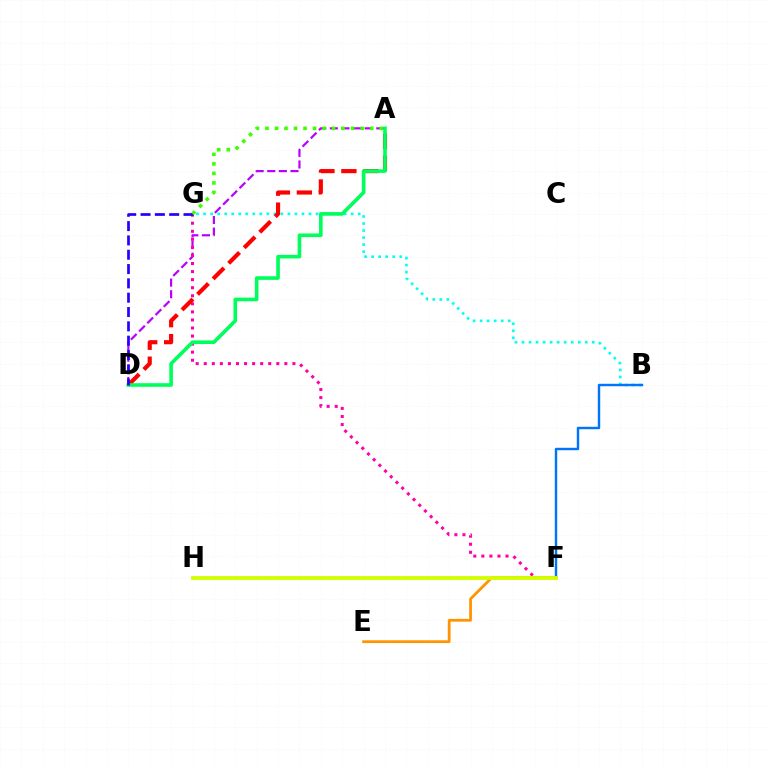{('A', 'D'): [{'color': '#b900ff', 'line_style': 'dashed', 'thickness': 1.58}, {'color': '#ff0000', 'line_style': 'dashed', 'thickness': 2.99}, {'color': '#00ff5c', 'line_style': 'solid', 'thickness': 2.61}], ('B', 'G'): [{'color': '#00fff6', 'line_style': 'dotted', 'thickness': 1.91}], ('F', 'G'): [{'color': '#ff00ac', 'line_style': 'dotted', 'thickness': 2.19}], ('E', 'F'): [{'color': '#ff9400', 'line_style': 'solid', 'thickness': 1.99}], ('D', 'G'): [{'color': '#2500ff', 'line_style': 'dashed', 'thickness': 1.95}], ('B', 'F'): [{'color': '#0074ff', 'line_style': 'solid', 'thickness': 1.75}], ('F', 'H'): [{'color': '#d1ff00', 'line_style': 'solid', 'thickness': 2.75}], ('A', 'G'): [{'color': '#3dff00', 'line_style': 'dotted', 'thickness': 2.58}]}